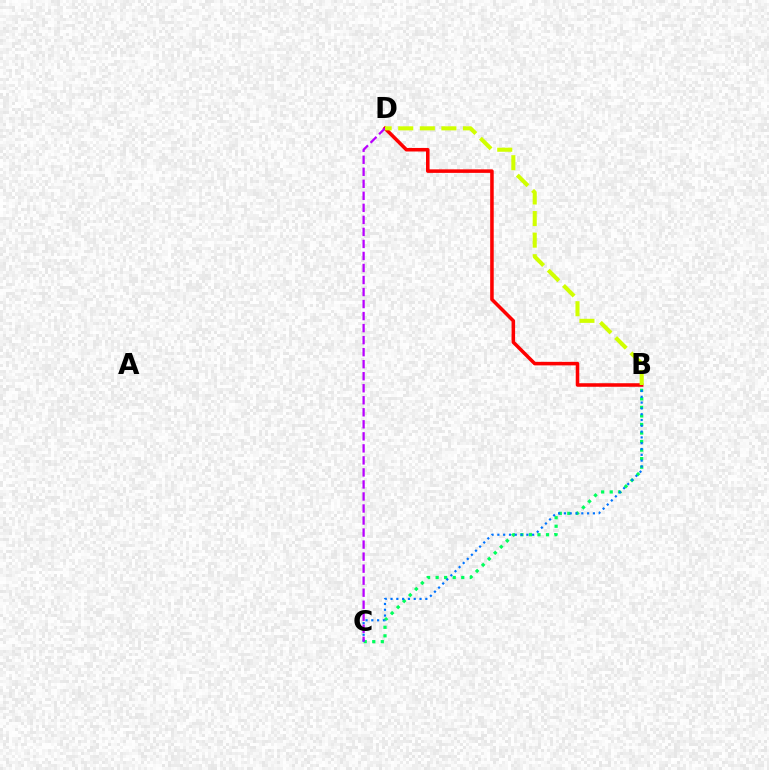{('B', 'C'): [{'color': '#00ff5c', 'line_style': 'dotted', 'thickness': 2.32}, {'color': '#0074ff', 'line_style': 'dotted', 'thickness': 1.58}], ('B', 'D'): [{'color': '#ff0000', 'line_style': 'solid', 'thickness': 2.55}, {'color': '#d1ff00', 'line_style': 'dashed', 'thickness': 2.93}], ('C', 'D'): [{'color': '#b900ff', 'line_style': 'dashed', 'thickness': 1.63}]}